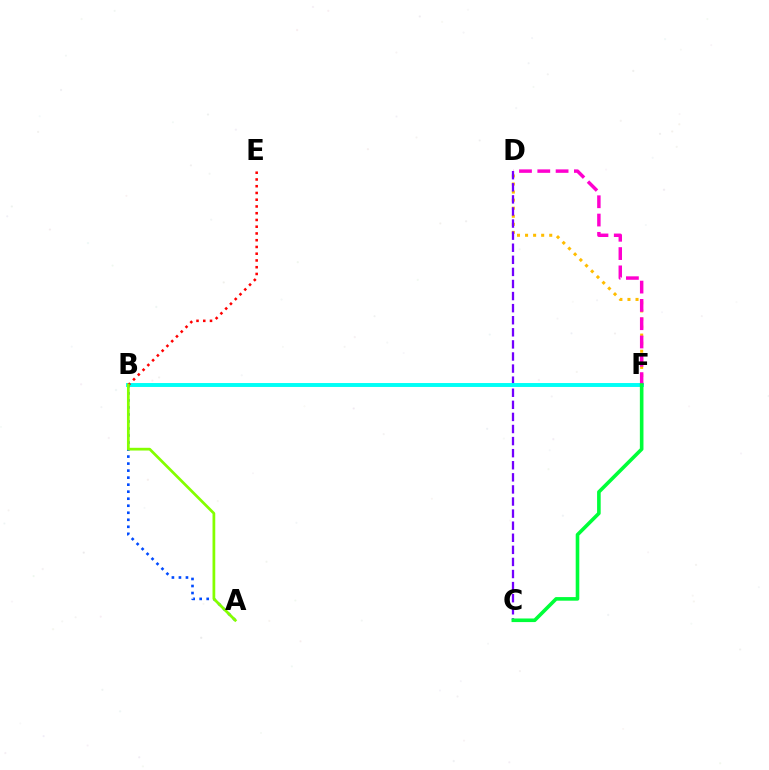{('D', 'F'): [{'color': '#ffbd00', 'line_style': 'dotted', 'thickness': 2.19}, {'color': '#ff00cf', 'line_style': 'dashed', 'thickness': 2.49}], ('C', 'D'): [{'color': '#7200ff', 'line_style': 'dashed', 'thickness': 1.64}], ('B', 'F'): [{'color': '#00fff6', 'line_style': 'solid', 'thickness': 2.82}], ('A', 'B'): [{'color': '#004bff', 'line_style': 'dotted', 'thickness': 1.91}, {'color': '#84ff00', 'line_style': 'solid', 'thickness': 1.97}], ('B', 'E'): [{'color': '#ff0000', 'line_style': 'dotted', 'thickness': 1.83}], ('C', 'F'): [{'color': '#00ff39', 'line_style': 'solid', 'thickness': 2.6}]}